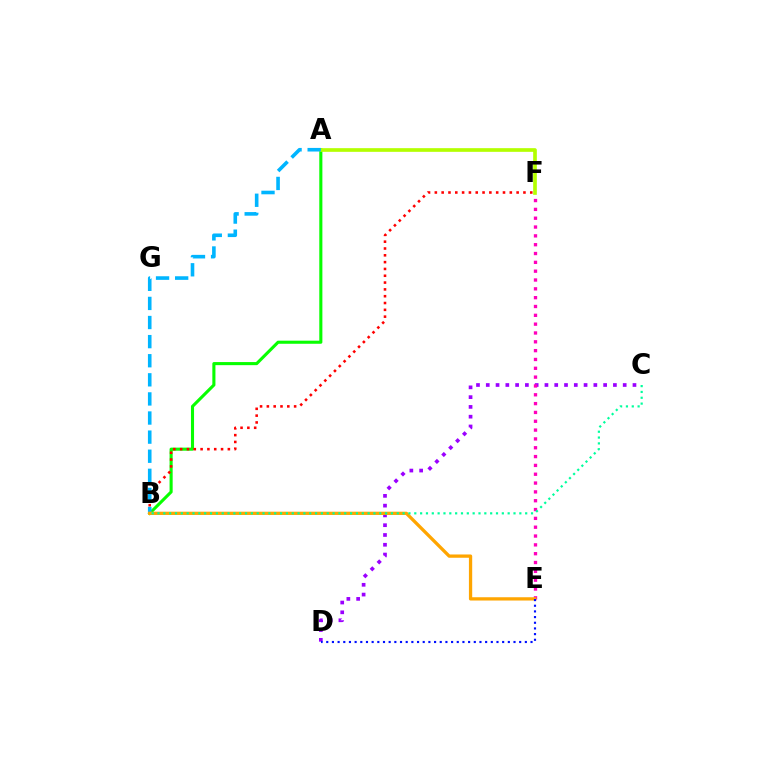{('A', 'B'): [{'color': '#08ff00', 'line_style': 'solid', 'thickness': 2.22}, {'color': '#00b5ff', 'line_style': 'dashed', 'thickness': 2.59}], ('C', 'D'): [{'color': '#9b00ff', 'line_style': 'dotted', 'thickness': 2.66}], ('A', 'F'): [{'color': '#b3ff00', 'line_style': 'solid', 'thickness': 2.64}], ('B', 'F'): [{'color': '#ff0000', 'line_style': 'dotted', 'thickness': 1.85}], ('E', 'F'): [{'color': '#ff00bd', 'line_style': 'dotted', 'thickness': 2.4}], ('B', 'E'): [{'color': '#ffa500', 'line_style': 'solid', 'thickness': 2.36}], ('D', 'E'): [{'color': '#0010ff', 'line_style': 'dotted', 'thickness': 1.54}], ('B', 'C'): [{'color': '#00ff9d', 'line_style': 'dotted', 'thickness': 1.59}]}